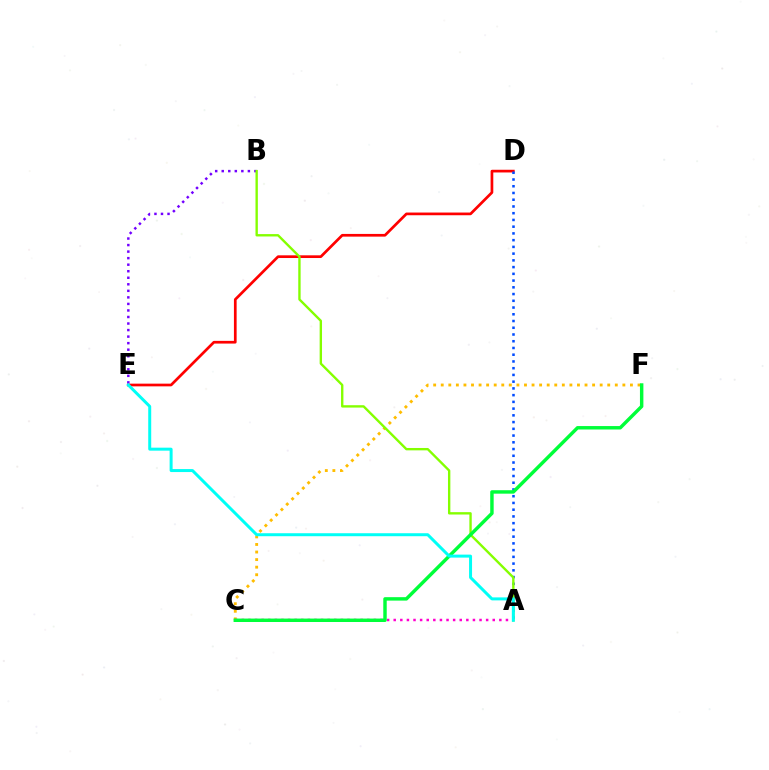{('D', 'E'): [{'color': '#ff0000', 'line_style': 'solid', 'thickness': 1.95}], ('C', 'F'): [{'color': '#ffbd00', 'line_style': 'dotted', 'thickness': 2.06}, {'color': '#00ff39', 'line_style': 'solid', 'thickness': 2.48}], ('B', 'E'): [{'color': '#7200ff', 'line_style': 'dotted', 'thickness': 1.78}], ('A', 'D'): [{'color': '#004bff', 'line_style': 'dotted', 'thickness': 1.83}], ('A', 'C'): [{'color': '#ff00cf', 'line_style': 'dotted', 'thickness': 1.79}], ('A', 'B'): [{'color': '#84ff00', 'line_style': 'solid', 'thickness': 1.71}], ('A', 'E'): [{'color': '#00fff6', 'line_style': 'solid', 'thickness': 2.15}]}